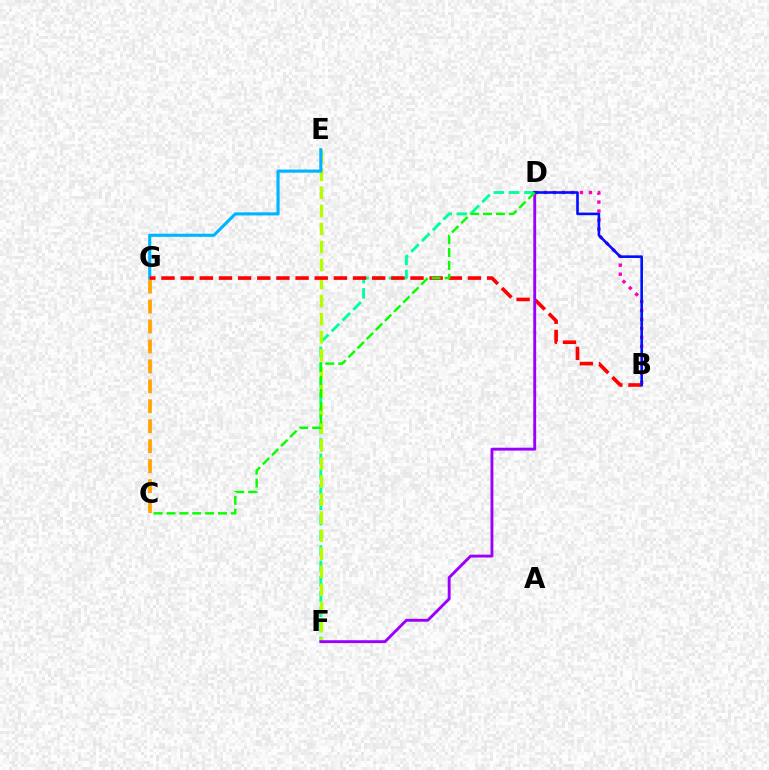{('D', 'F'): [{'color': '#00ff9d', 'line_style': 'dashed', 'thickness': 2.07}, {'color': '#9b00ff', 'line_style': 'solid', 'thickness': 2.08}], ('E', 'F'): [{'color': '#b3ff00', 'line_style': 'dashed', 'thickness': 2.45}], ('E', 'G'): [{'color': '#00b5ff', 'line_style': 'solid', 'thickness': 2.25}], ('C', 'G'): [{'color': '#ffa500', 'line_style': 'dashed', 'thickness': 2.71}], ('B', 'G'): [{'color': '#ff0000', 'line_style': 'dashed', 'thickness': 2.6}], ('B', 'D'): [{'color': '#ff00bd', 'line_style': 'dotted', 'thickness': 2.45}, {'color': '#0010ff', 'line_style': 'solid', 'thickness': 1.89}], ('C', 'D'): [{'color': '#08ff00', 'line_style': 'dashed', 'thickness': 1.75}]}